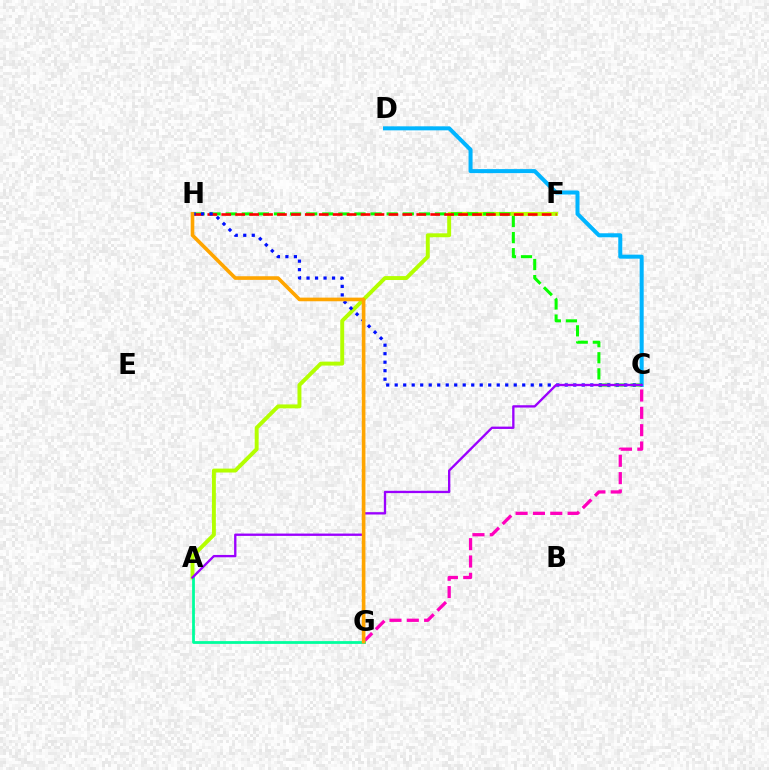{('A', 'F'): [{'color': '#b3ff00', 'line_style': 'solid', 'thickness': 2.82}], ('C', 'G'): [{'color': '#ff00bd', 'line_style': 'dashed', 'thickness': 2.35}], ('C', 'D'): [{'color': '#00b5ff', 'line_style': 'solid', 'thickness': 2.89}], ('C', 'H'): [{'color': '#08ff00', 'line_style': 'dashed', 'thickness': 2.19}, {'color': '#0010ff', 'line_style': 'dotted', 'thickness': 2.31}], ('F', 'H'): [{'color': '#ff0000', 'line_style': 'dashed', 'thickness': 1.89}], ('A', 'G'): [{'color': '#00ff9d', 'line_style': 'solid', 'thickness': 2.0}], ('A', 'C'): [{'color': '#9b00ff', 'line_style': 'solid', 'thickness': 1.68}], ('G', 'H'): [{'color': '#ffa500', 'line_style': 'solid', 'thickness': 2.62}]}